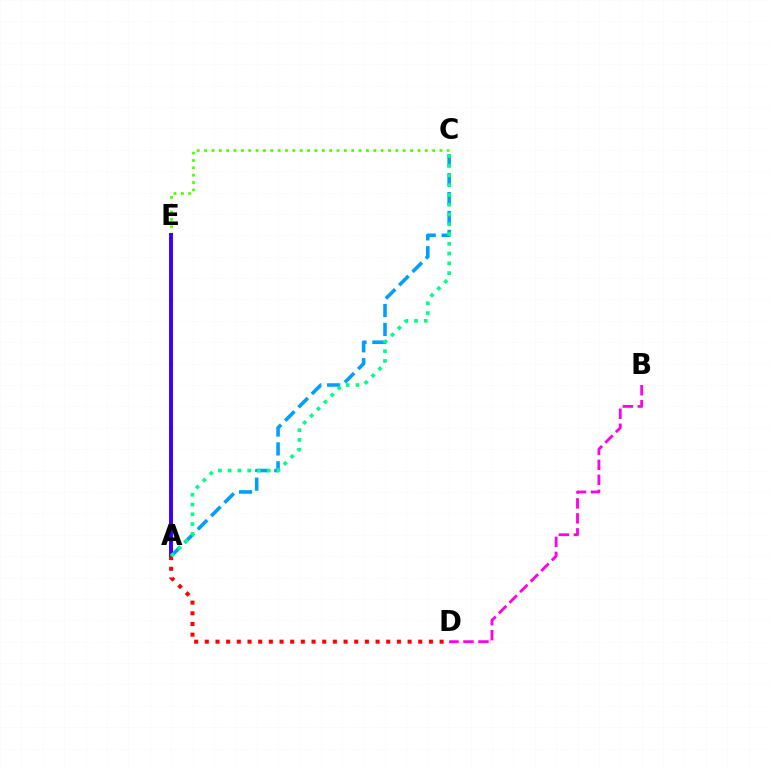{('A', 'E'): [{'color': '#ffd500', 'line_style': 'dashed', 'thickness': 1.71}, {'color': '#3700ff', 'line_style': 'solid', 'thickness': 2.83}], ('C', 'E'): [{'color': '#4fff00', 'line_style': 'dotted', 'thickness': 2.0}], ('A', 'C'): [{'color': '#009eff', 'line_style': 'dashed', 'thickness': 2.57}, {'color': '#00ff86', 'line_style': 'dotted', 'thickness': 2.65}], ('B', 'D'): [{'color': '#ff00ed', 'line_style': 'dashed', 'thickness': 2.04}], ('A', 'D'): [{'color': '#ff0000', 'line_style': 'dotted', 'thickness': 2.9}]}